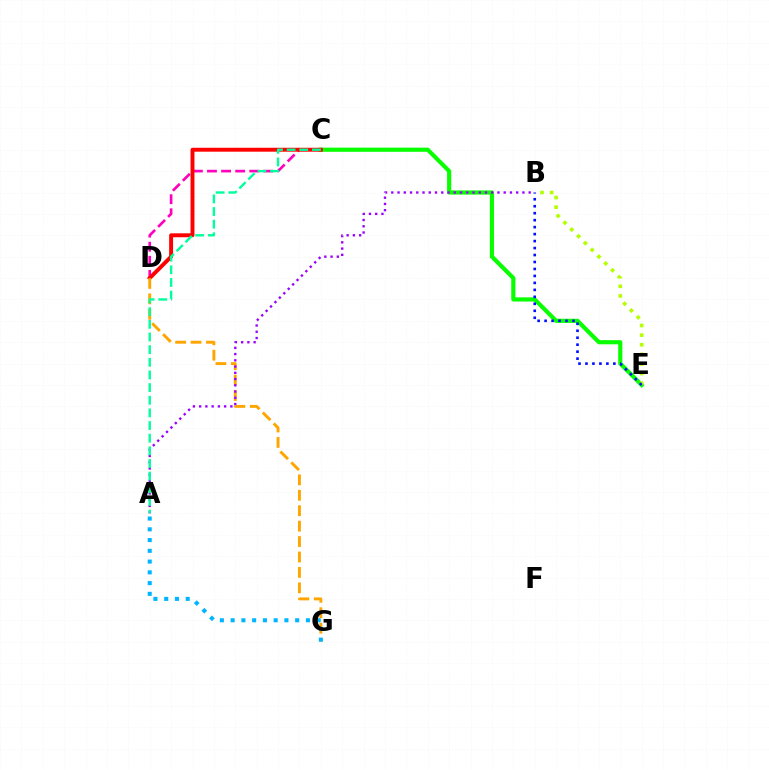{('C', 'D'): [{'color': '#ff00bd', 'line_style': 'dashed', 'thickness': 1.92}, {'color': '#ff0000', 'line_style': 'solid', 'thickness': 2.82}], ('C', 'E'): [{'color': '#08ff00', 'line_style': 'solid', 'thickness': 2.99}], ('D', 'G'): [{'color': '#ffa500', 'line_style': 'dashed', 'thickness': 2.1}], ('B', 'E'): [{'color': '#b3ff00', 'line_style': 'dotted', 'thickness': 2.61}, {'color': '#0010ff', 'line_style': 'dotted', 'thickness': 1.89}], ('A', 'G'): [{'color': '#00b5ff', 'line_style': 'dotted', 'thickness': 2.92}], ('A', 'B'): [{'color': '#9b00ff', 'line_style': 'dotted', 'thickness': 1.7}], ('A', 'C'): [{'color': '#00ff9d', 'line_style': 'dashed', 'thickness': 1.72}]}